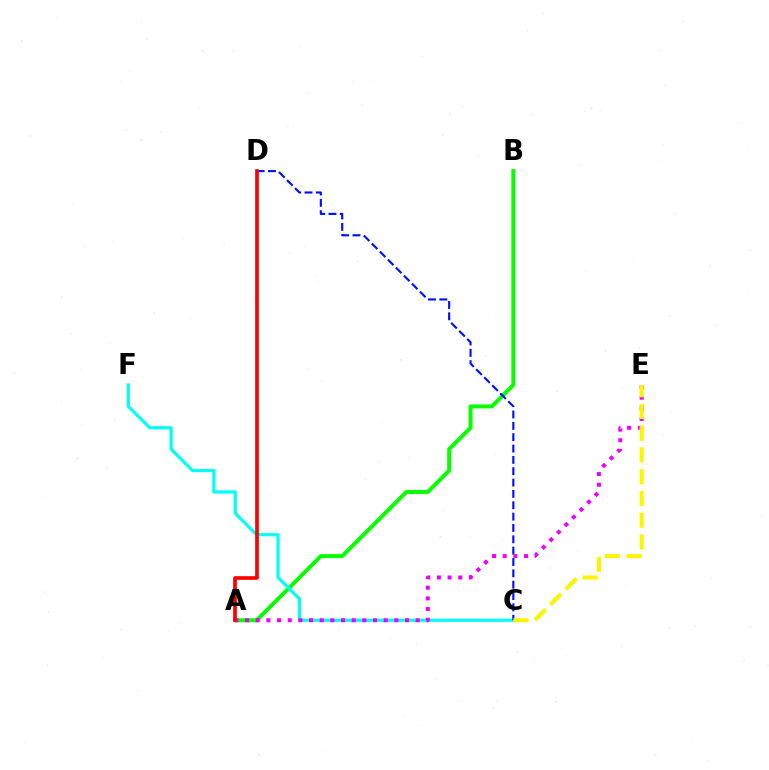{('A', 'B'): [{'color': '#08ff00', 'line_style': 'solid', 'thickness': 2.87}], ('C', 'F'): [{'color': '#00fff6', 'line_style': 'solid', 'thickness': 2.29}], ('C', 'D'): [{'color': '#0010ff', 'line_style': 'dashed', 'thickness': 1.54}], ('A', 'E'): [{'color': '#ee00ff', 'line_style': 'dotted', 'thickness': 2.9}], ('C', 'E'): [{'color': '#fcf500', 'line_style': 'dashed', 'thickness': 2.95}], ('A', 'D'): [{'color': '#ff0000', 'line_style': 'solid', 'thickness': 2.66}]}